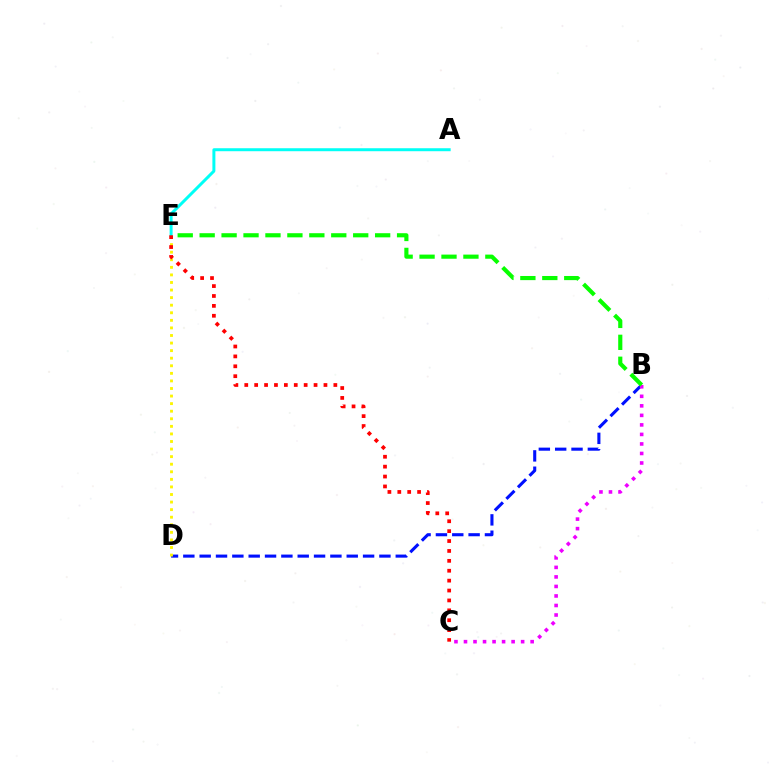{('B', 'D'): [{'color': '#0010ff', 'line_style': 'dashed', 'thickness': 2.22}], ('D', 'E'): [{'color': '#fcf500', 'line_style': 'dotted', 'thickness': 2.06}], ('A', 'E'): [{'color': '#00fff6', 'line_style': 'solid', 'thickness': 2.15}], ('B', 'C'): [{'color': '#ee00ff', 'line_style': 'dotted', 'thickness': 2.59}], ('C', 'E'): [{'color': '#ff0000', 'line_style': 'dotted', 'thickness': 2.69}], ('B', 'E'): [{'color': '#08ff00', 'line_style': 'dashed', 'thickness': 2.98}]}